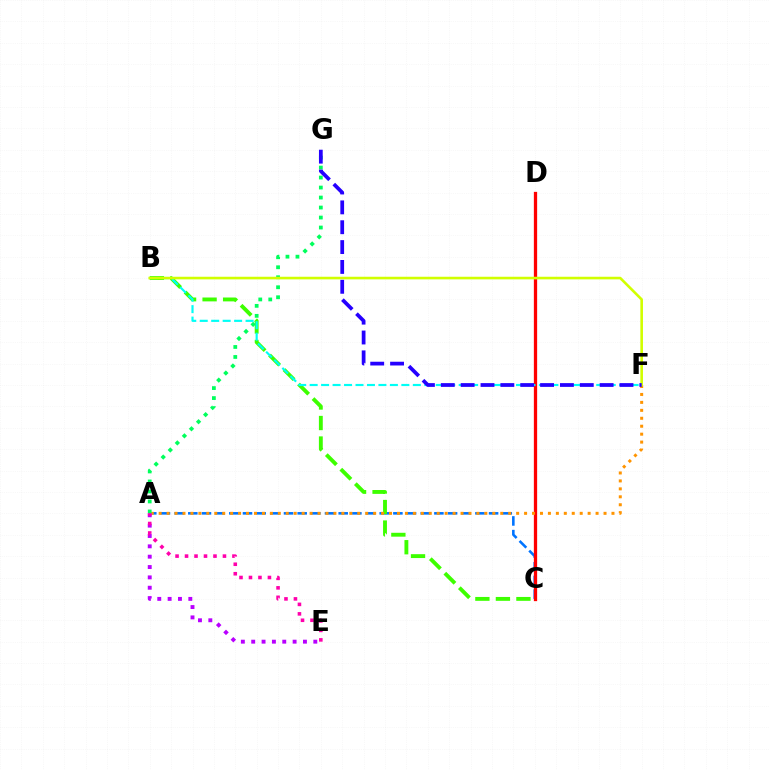{('A', 'C'): [{'color': '#0074ff', 'line_style': 'dashed', 'thickness': 1.86}], ('C', 'D'): [{'color': '#ff0000', 'line_style': 'solid', 'thickness': 2.37}], ('B', 'C'): [{'color': '#3dff00', 'line_style': 'dashed', 'thickness': 2.79}], ('A', 'F'): [{'color': '#ff9400', 'line_style': 'dotted', 'thickness': 2.16}], ('A', 'E'): [{'color': '#b900ff', 'line_style': 'dotted', 'thickness': 2.81}, {'color': '#ff00ac', 'line_style': 'dotted', 'thickness': 2.58}], ('A', 'G'): [{'color': '#00ff5c', 'line_style': 'dotted', 'thickness': 2.72}], ('B', 'F'): [{'color': '#00fff6', 'line_style': 'dashed', 'thickness': 1.56}, {'color': '#d1ff00', 'line_style': 'solid', 'thickness': 1.88}], ('F', 'G'): [{'color': '#2500ff', 'line_style': 'dashed', 'thickness': 2.7}]}